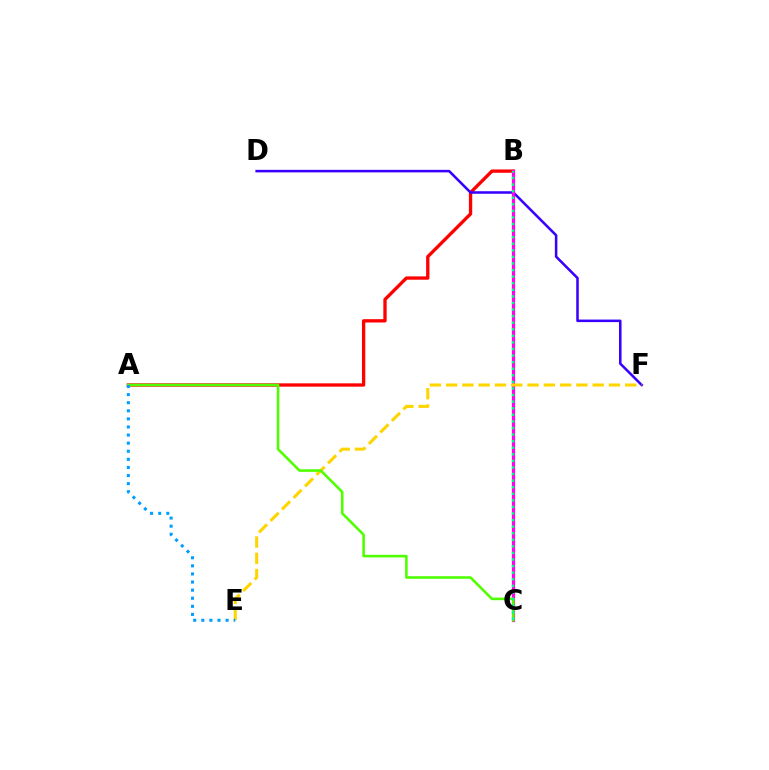{('A', 'B'): [{'color': '#ff0000', 'line_style': 'solid', 'thickness': 2.39}], ('D', 'F'): [{'color': '#3700ff', 'line_style': 'solid', 'thickness': 1.83}], ('B', 'C'): [{'color': '#ff00ed', 'line_style': 'solid', 'thickness': 2.32}, {'color': '#00ff86', 'line_style': 'dotted', 'thickness': 1.79}], ('E', 'F'): [{'color': '#ffd500', 'line_style': 'dashed', 'thickness': 2.21}], ('A', 'C'): [{'color': '#4fff00', 'line_style': 'solid', 'thickness': 1.86}], ('A', 'E'): [{'color': '#009eff', 'line_style': 'dotted', 'thickness': 2.2}]}